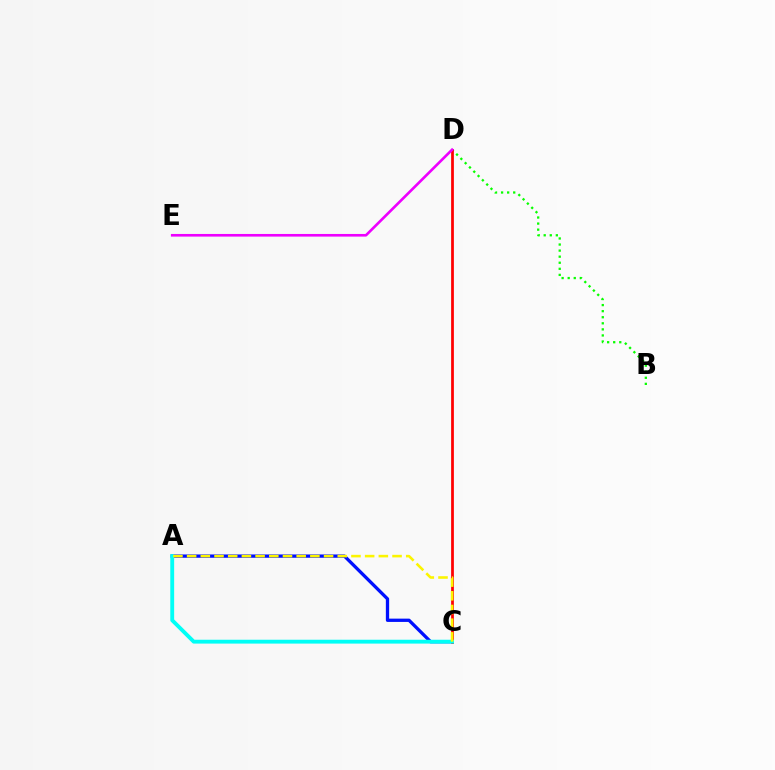{('B', 'D'): [{'color': '#08ff00', 'line_style': 'dotted', 'thickness': 1.65}], ('A', 'C'): [{'color': '#0010ff', 'line_style': 'solid', 'thickness': 2.37}, {'color': '#00fff6', 'line_style': 'solid', 'thickness': 2.78}, {'color': '#fcf500', 'line_style': 'dashed', 'thickness': 1.86}], ('C', 'D'): [{'color': '#ff0000', 'line_style': 'solid', 'thickness': 1.98}], ('D', 'E'): [{'color': '#ee00ff', 'line_style': 'solid', 'thickness': 1.9}]}